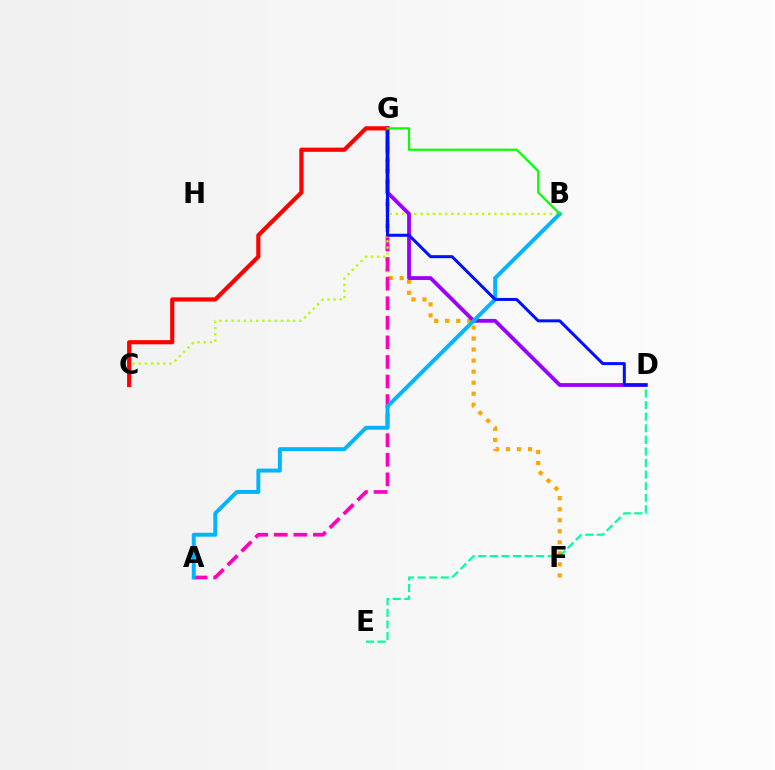{('F', 'G'): [{'color': '#ffa500', 'line_style': 'dotted', 'thickness': 3.0}], ('A', 'G'): [{'color': '#ff00bd', 'line_style': 'dashed', 'thickness': 2.66}], ('B', 'C'): [{'color': '#b3ff00', 'line_style': 'dotted', 'thickness': 1.67}], ('D', 'G'): [{'color': '#9b00ff', 'line_style': 'solid', 'thickness': 2.75}, {'color': '#0010ff', 'line_style': 'solid', 'thickness': 2.16}], ('A', 'B'): [{'color': '#00b5ff', 'line_style': 'solid', 'thickness': 2.83}], ('D', 'E'): [{'color': '#00ff9d', 'line_style': 'dashed', 'thickness': 1.57}], ('C', 'G'): [{'color': '#ff0000', 'line_style': 'solid', 'thickness': 3.0}], ('B', 'G'): [{'color': '#08ff00', 'line_style': 'solid', 'thickness': 1.58}]}